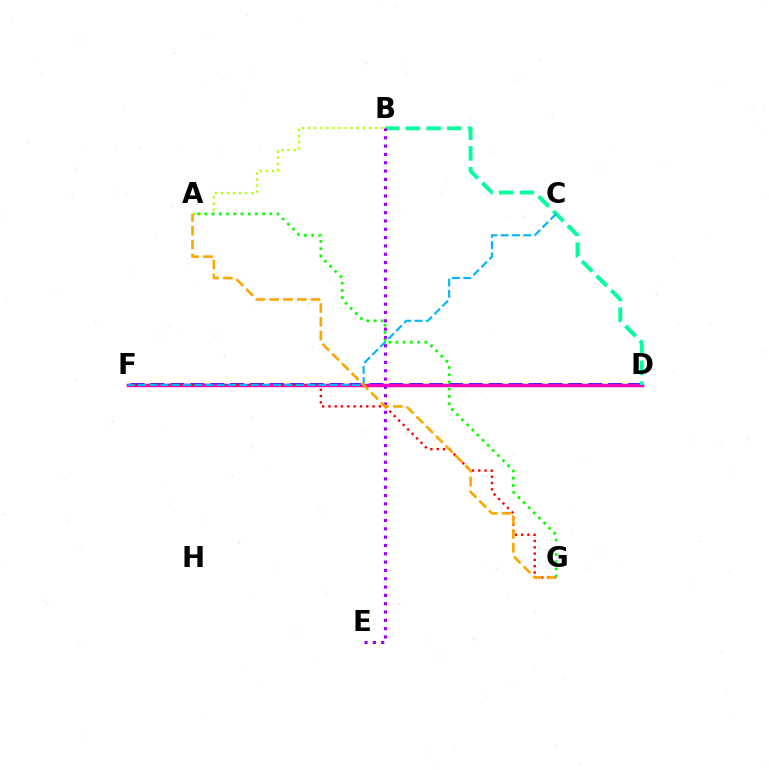{('D', 'F'): [{'color': '#0010ff', 'line_style': 'dashed', 'thickness': 2.7}, {'color': '#ff00bd', 'line_style': 'solid', 'thickness': 2.5}], ('A', 'B'): [{'color': '#b3ff00', 'line_style': 'dotted', 'thickness': 1.65}], ('B', 'D'): [{'color': '#00ff9d', 'line_style': 'dashed', 'thickness': 2.81}], ('F', 'G'): [{'color': '#ff0000', 'line_style': 'dotted', 'thickness': 1.71}], ('C', 'F'): [{'color': '#00b5ff', 'line_style': 'dashed', 'thickness': 1.53}], ('A', 'G'): [{'color': '#08ff00', 'line_style': 'dotted', 'thickness': 1.96}, {'color': '#ffa500', 'line_style': 'dashed', 'thickness': 1.87}], ('B', 'E'): [{'color': '#9b00ff', 'line_style': 'dotted', 'thickness': 2.26}]}